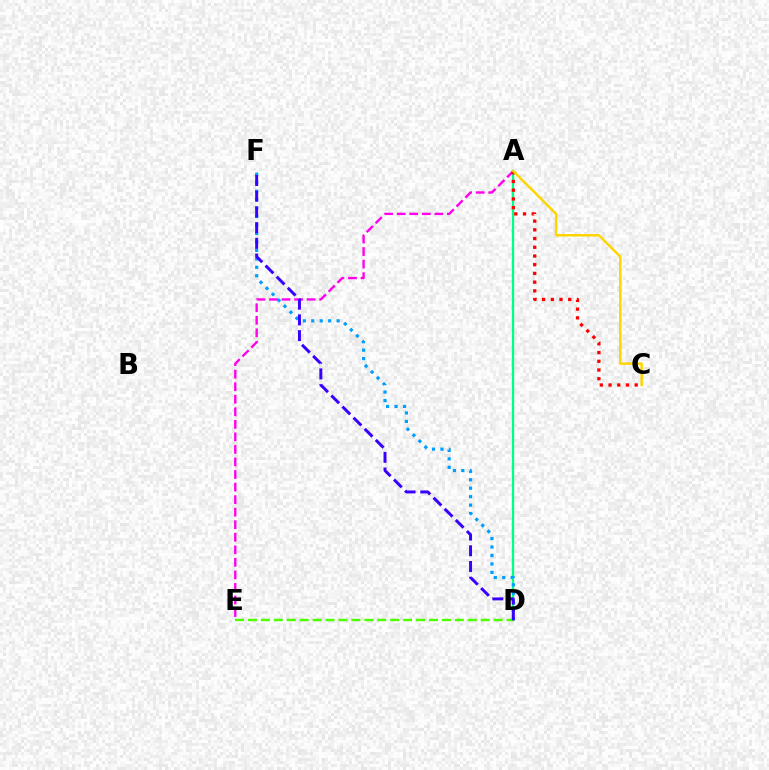{('A', 'D'): [{'color': '#00ff86', 'line_style': 'solid', 'thickness': 1.66}], ('D', 'F'): [{'color': '#009eff', 'line_style': 'dotted', 'thickness': 2.3}, {'color': '#3700ff', 'line_style': 'dashed', 'thickness': 2.13}], ('A', 'E'): [{'color': '#ff00ed', 'line_style': 'dashed', 'thickness': 1.7}], ('D', 'E'): [{'color': '#4fff00', 'line_style': 'dashed', 'thickness': 1.76}], ('A', 'C'): [{'color': '#ff0000', 'line_style': 'dotted', 'thickness': 2.37}, {'color': '#ffd500', 'line_style': 'solid', 'thickness': 1.77}]}